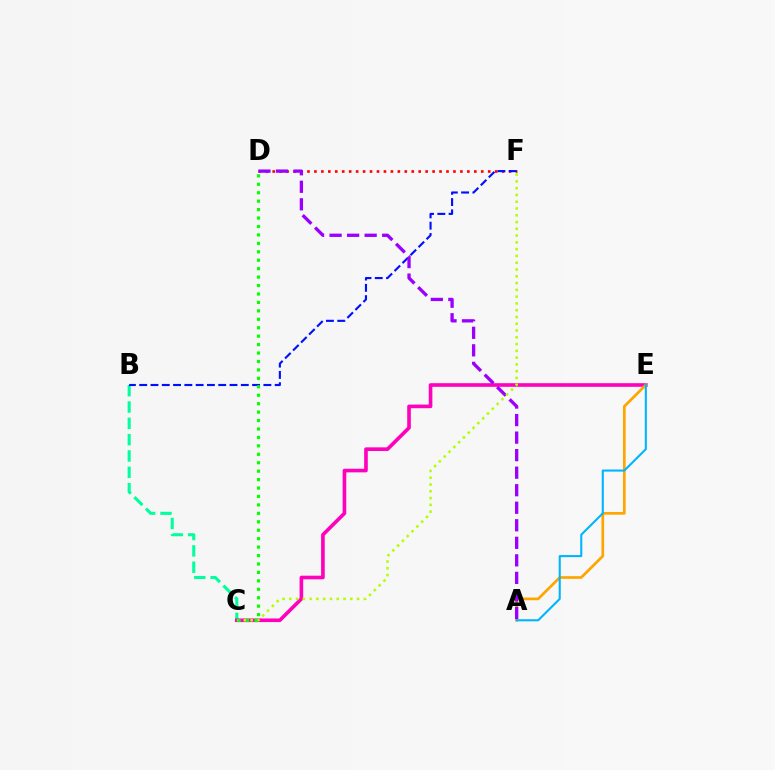{('B', 'C'): [{'color': '#00ff9d', 'line_style': 'dashed', 'thickness': 2.22}], ('D', 'F'): [{'color': '#ff0000', 'line_style': 'dotted', 'thickness': 1.89}], ('C', 'E'): [{'color': '#ff00bd', 'line_style': 'solid', 'thickness': 2.61}], ('A', 'E'): [{'color': '#ffa500', 'line_style': 'solid', 'thickness': 1.95}, {'color': '#00b5ff', 'line_style': 'solid', 'thickness': 1.51}], ('B', 'F'): [{'color': '#0010ff', 'line_style': 'dashed', 'thickness': 1.53}], ('A', 'D'): [{'color': '#9b00ff', 'line_style': 'dashed', 'thickness': 2.38}], ('C', 'F'): [{'color': '#b3ff00', 'line_style': 'dotted', 'thickness': 1.84}], ('C', 'D'): [{'color': '#08ff00', 'line_style': 'dotted', 'thickness': 2.29}]}